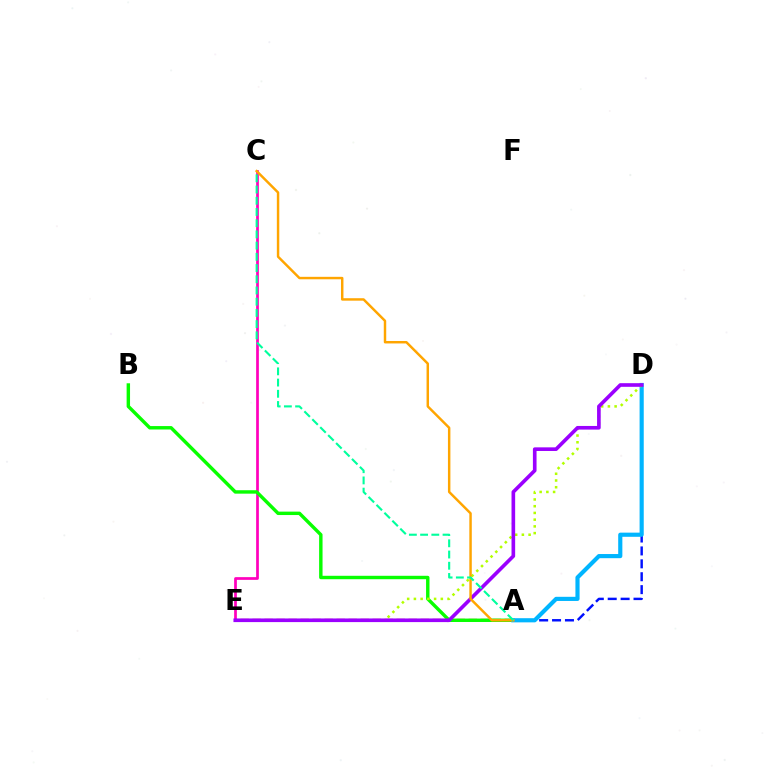{('A', 'D'): [{'color': '#0010ff', 'line_style': 'dashed', 'thickness': 1.75}, {'color': '#00b5ff', 'line_style': 'solid', 'thickness': 2.99}], ('C', 'E'): [{'color': '#ff00bd', 'line_style': 'solid', 'thickness': 1.96}], ('A', 'E'): [{'color': '#ff0000', 'line_style': 'dashed', 'thickness': 1.63}], ('A', 'B'): [{'color': '#08ff00', 'line_style': 'solid', 'thickness': 2.46}], ('D', 'E'): [{'color': '#b3ff00', 'line_style': 'dotted', 'thickness': 1.83}, {'color': '#9b00ff', 'line_style': 'solid', 'thickness': 2.62}], ('A', 'C'): [{'color': '#ffa500', 'line_style': 'solid', 'thickness': 1.77}, {'color': '#00ff9d', 'line_style': 'dashed', 'thickness': 1.52}]}